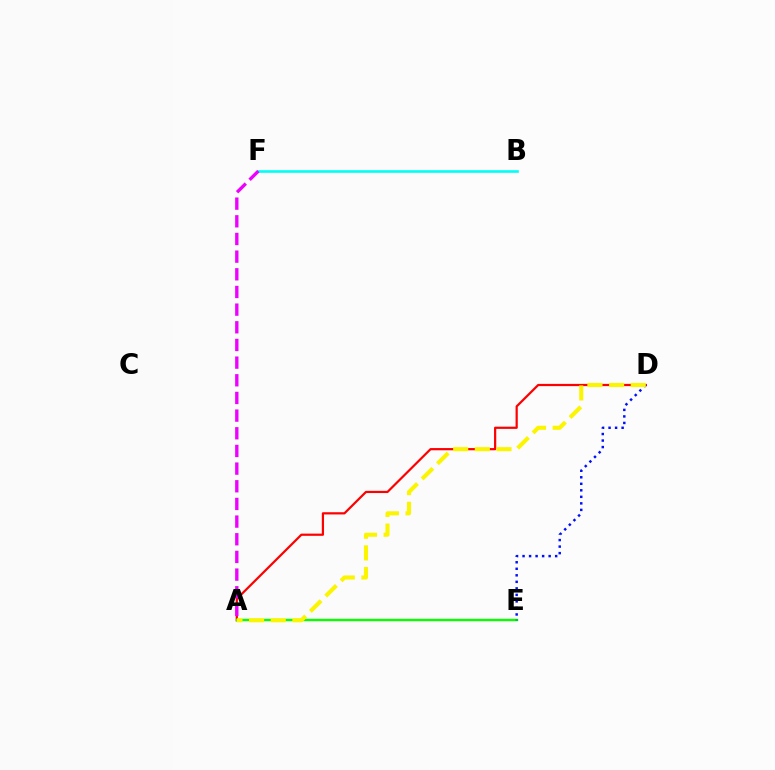{('A', 'D'): [{'color': '#ff0000', 'line_style': 'solid', 'thickness': 1.59}, {'color': '#fcf500', 'line_style': 'dashed', 'thickness': 2.94}], ('A', 'E'): [{'color': '#08ff00', 'line_style': 'solid', 'thickness': 1.71}], ('B', 'F'): [{'color': '#00fff6', 'line_style': 'solid', 'thickness': 1.9}], ('D', 'E'): [{'color': '#0010ff', 'line_style': 'dotted', 'thickness': 1.77}], ('A', 'F'): [{'color': '#ee00ff', 'line_style': 'dashed', 'thickness': 2.4}]}